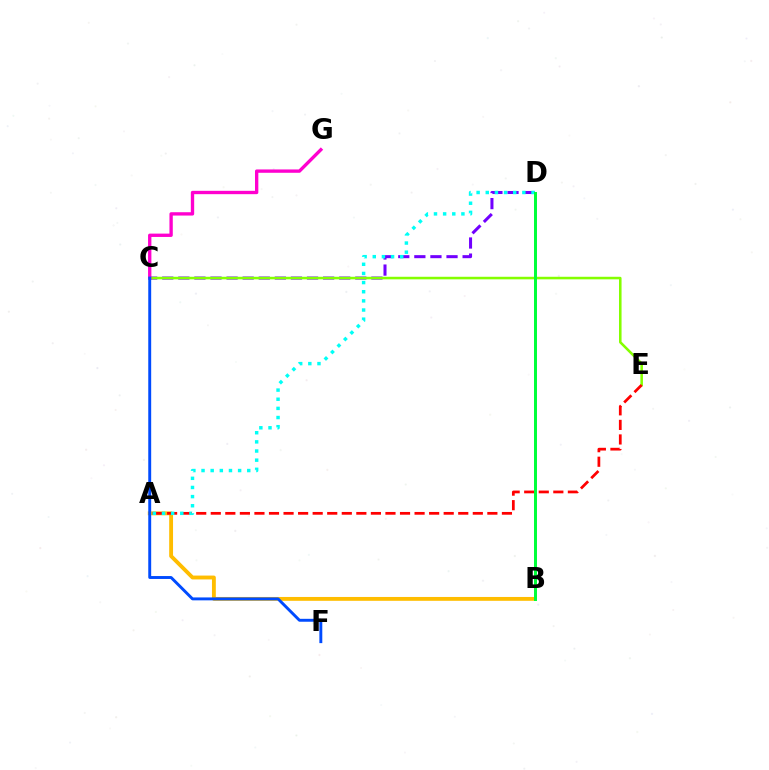{('C', 'D'): [{'color': '#7200ff', 'line_style': 'dashed', 'thickness': 2.19}], ('A', 'B'): [{'color': '#ffbd00', 'line_style': 'solid', 'thickness': 2.78}], ('C', 'E'): [{'color': '#84ff00', 'line_style': 'solid', 'thickness': 1.84}], ('C', 'G'): [{'color': '#ff00cf', 'line_style': 'solid', 'thickness': 2.41}], ('A', 'E'): [{'color': '#ff0000', 'line_style': 'dashed', 'thickness': 1.98}], ('A', 'D'): [{'color': '#00fff6', 'line_style': 'dotted', 'thickness': 2.48}], ('C', 'F'): [{'color': '#004bff', 'line_style': 'solid', 'thickness': 2.1}], ('B', 'D'): [{'color': '#00ff39', 'line_style': 'solid', 'thickness': 2.15}]}